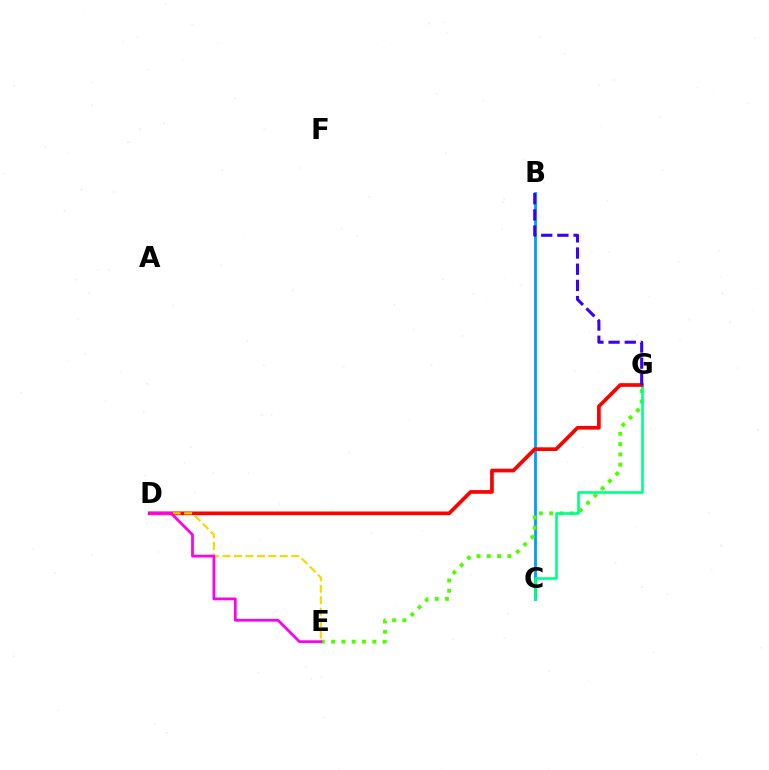{('B', 'C'): [{'color': '#009eff', 'line_style': 'solid', 'thickness': 2.04}], ('E', 'G'): [{'color': '#4fff00', 'line_style': 'dotted', 'thickness': 2.8}], ('C', 'G'): [{'color': '#00ff86', 'line_style': 'solid', 'thickness': 1.89}], ('D', 'G'): [{'color': '#ff0000', 'line_style': 'solid', 'thickness': 2.66}], ('D', 'E'): [{'color': '#ffd500', 'line_style': 'dashed', 'thickness': 1.56}, {'color': '#ff00ed', 'line_style': 'solid', 'thickness': 1.99}], ('B', 'G'): [{'color': '#3700ff', 'line_style': 'dashed', 'thickness': 2.2}]}